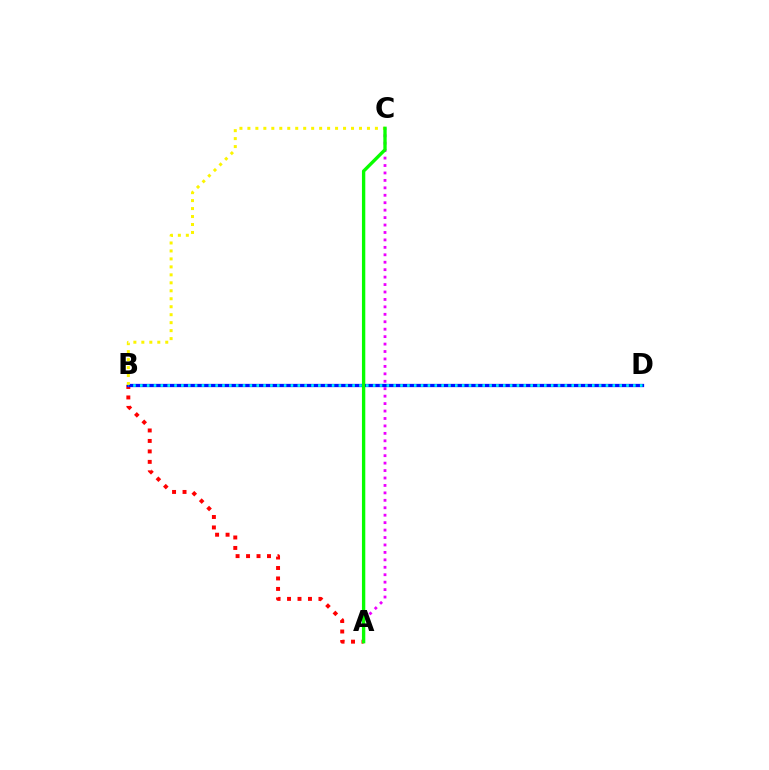{('A', 'C'): [{'color': '#ee00ff', 'line_style': 'dotted', 'thickness': 2.02}, {'color': '#08ff00', 'line_style': 'solid', 'thickness': 2.41}], ('A', 'B'): [{'color': '#ff0000', 'line_style': 'dotted', 'thickness': 2.84}], ('B', 'D'): [{'color': '#0010ff', 'line_style': 'solid', 'thickness': 2.35}, {'color': '#00fff6', 'line_style': 'dotted', 'thickness': 1.86}], ('B', 'C'): [{'color': '#fcf500', 'line_style': 'dotted', 'thickness': 2.17}]}